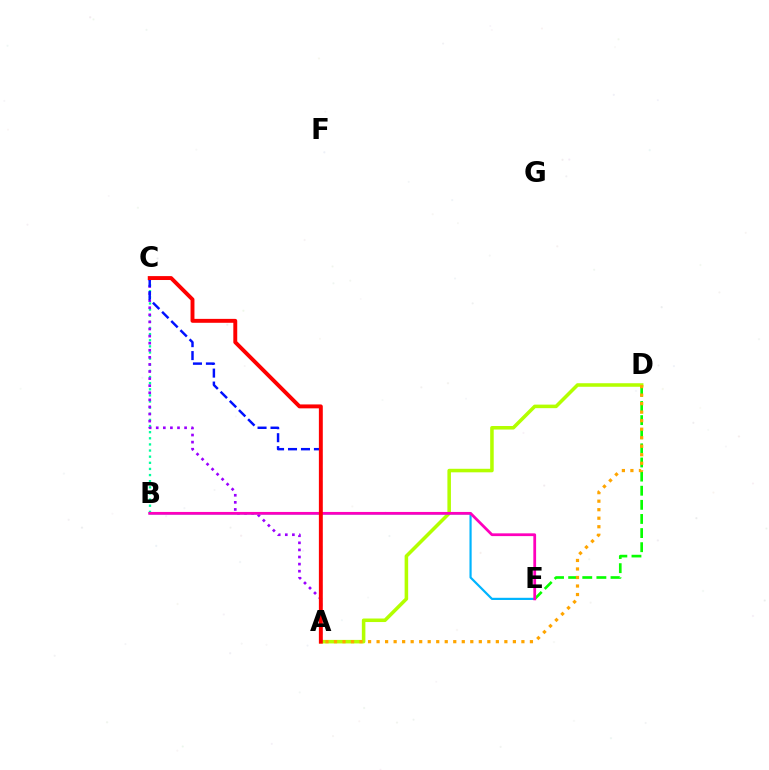{('D', 'E'): [{'color': '#08ff00', 'line_style': 'dashed', 'thickness': 1.92}], ('B', 'C'): [{'color': '#00ff9d', 'line_style': 'dotted', 'thickness': 1.67}], ('A', 'C'): [{'color': '#9b00ff', 'line_style': 'dotted', 'thickness': 1.93}, {'color': '#0010ff', 'line_style': 'dashed', 'thickness': 1.76}, {'color': '#ff0000', 'line_style': 'solid', 'thickness': 2.82}], ('A', 'D'): [{'color': '#b3ff00', 'line_style': 'solid', 'thickness': 2.55}, {'color': '#ffa500', 'line_style': 'dotted', 'thickness': 2.31}], ('B', 'E'): [{'color': '#00b5ff', 'line_style': 'solid', 'thickness': 1.57}, {'color': '#ff00bd', 'line_style': 'solid', 'thickness': 1.99}]}